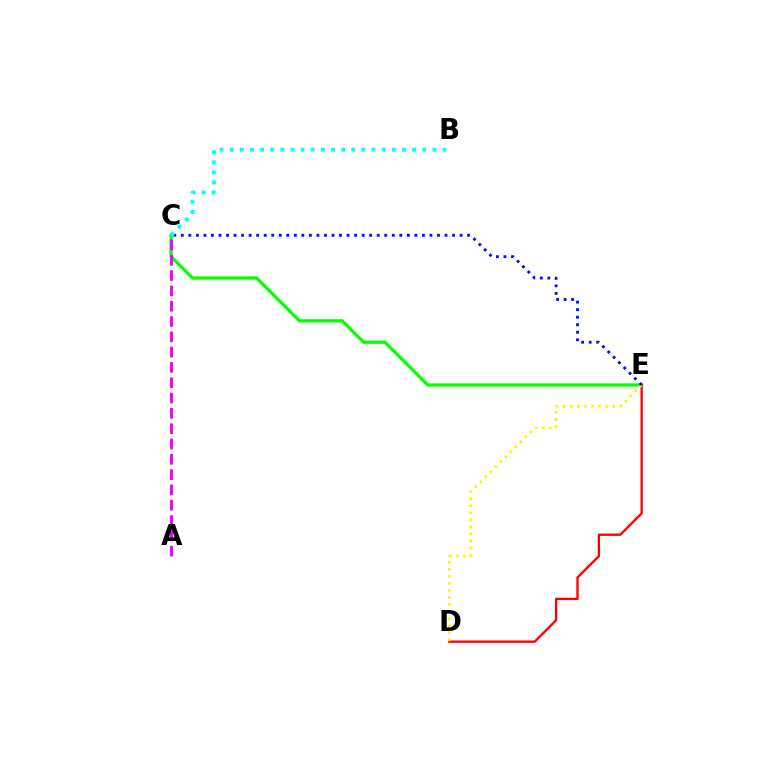{('C', 'E'): [{'color': '#08ff00', 'line_style': 'solid', 'thickness': 2.36}, {'color': '#0010ff', 'line_style': 'dotted', 'thickness': 2.05}], ('D', 'E'): [{'color': '#ff0000', 'line_style': 'solid', 'thickness': 1.68}, {'color': '#fcf500', 'line_style': 'dotted', 'thickness': 1.92}], ('A', 'C'): [{'color': '#ee00ff', 'line_style': 'dashed', 'thickness': 2.08}], ('B', 'C'): [{'color': '#00fff6', 'line_style': 'dotted', 'thickness': 2.75}]}